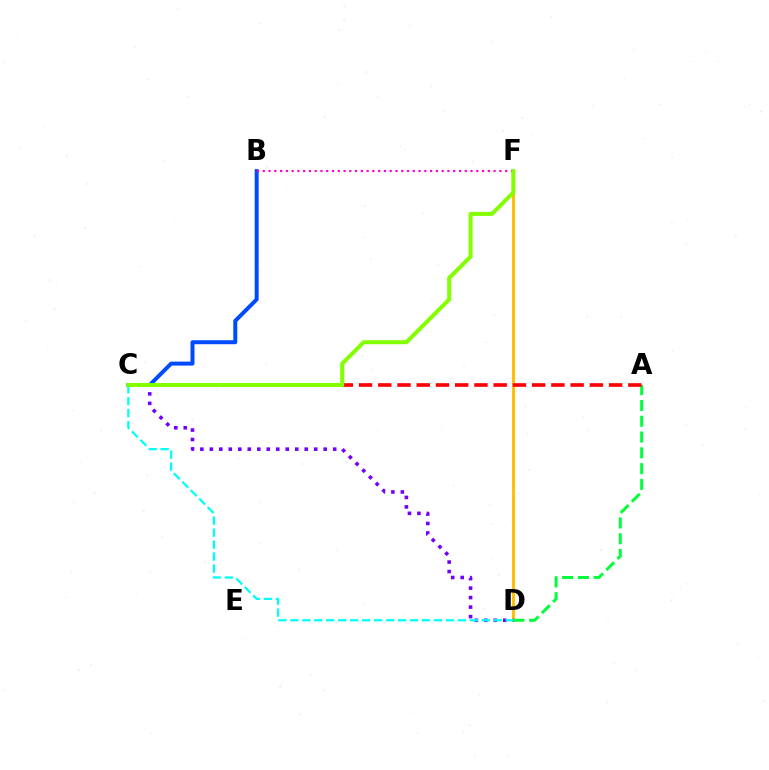{('D', 'F'): [{'color': '#ffbd00', 'line_style': 'solid', 'thickness': 2.08}], ('C', 'D'): [{'color': '#7200ff', 'line_style': 'dotted', 'thickness': 2.58}, {'color': '#00fff6', 'line_style': 'dashed', 'thickness': 1.63}], ('B', 'C'): [{'color': '#004bff', 'line_style': 'solid', 'thickness': 2.86}], ('A', 'D'): [{'color': '#00ff39', 'line_style': 'dashed', 'thickness': 2.15}], ('B', 'F'): [{'color': '#ff00cf', 'line_style': 'dotted', 'thickness': 1.57}], ('A', 'C'): [{'color': '#ff0000', 'line_style': 'dashed', 'thickness': 2.61}], ('C', 'F'): [{'color': '#84ff00', 'line_style': 'solid', 'thickness': 2.9}]}